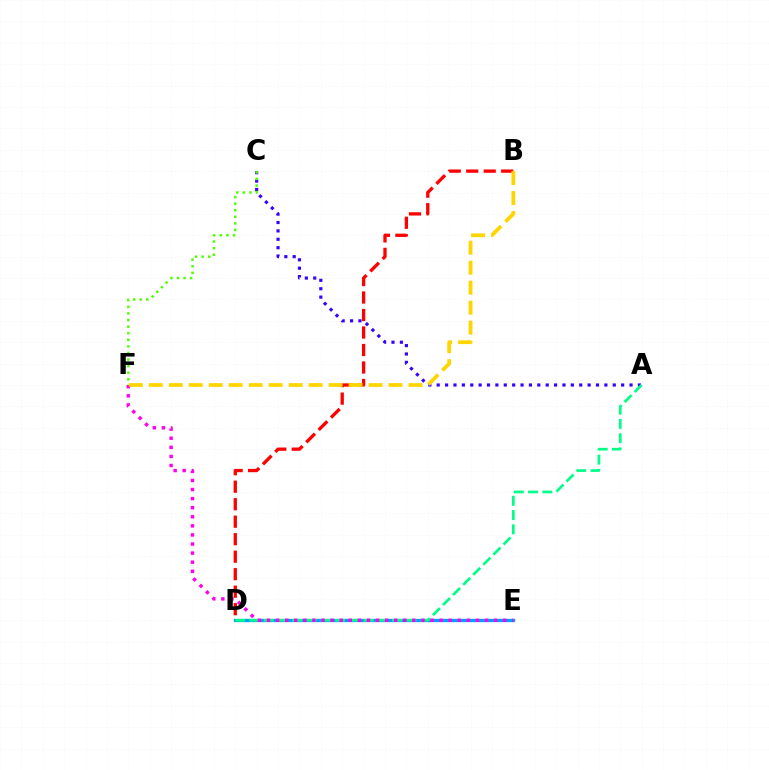{('A', 'C'): [{'color': '#3700ff', 'line_style': 'dotted', 'thickness': 2.28}], ('D', 'E'): [{'color': '#009eff', 'line_style': 'solid', 'thickness': 2.37}], ('B', 'D'): [{'color': '#ff0000', 'line_style': 'dashed', 'thickness': 2.38}], ('A', 'D'): [{'color': '#00ff86', 'line_style': 'dashed', 'thickness': 1.94}], ('E', 'F'): [{'color': '#ff00ed', 'line_style': 'dotted', 'thickness': 2.47}], ('C', 'F'): [{'color': '#4fff00', 'line_style': 'dotted', 'thickness': 1.79}], ('B', 'F'): [{'color': '#ffd500', 'line_style': 'dashed', 'thickness': 2.71}]}